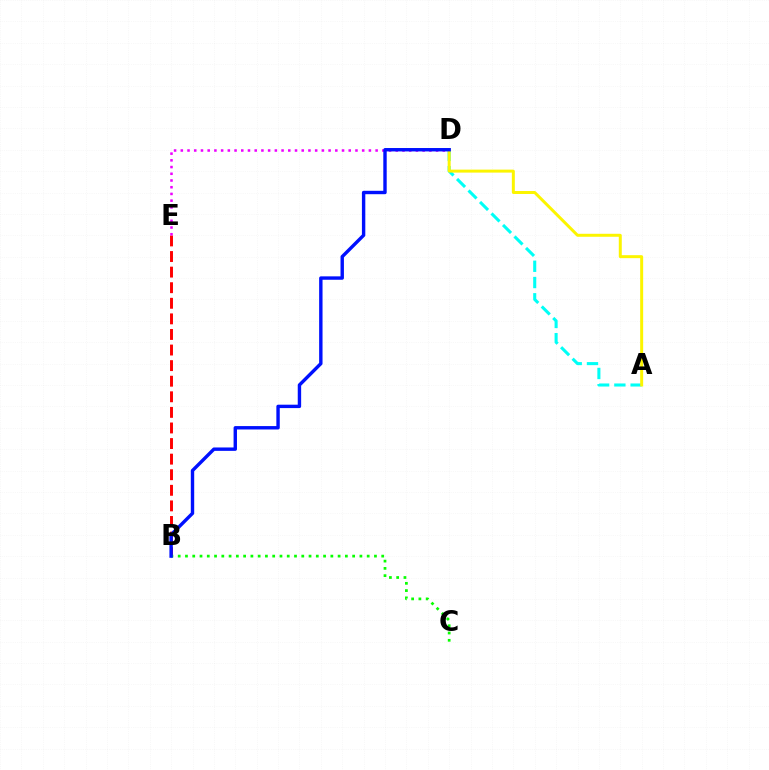{('B', 'E'): [{'color': '#ff0000', 'line_style': 'dashed', 'thickness': 2.12}], ('D', 'E'): [{'color': '#ee00ff', 'line_style': 'dotted', 'thickness': 1.83}], ('A', 'D'): [{'color': '#00fff6', 'line_style': 'dashed', 'thickness': 2.21}, {'color': '#fcf500', 'line_style': 'solid', 'thickness': 2.15}], ('B', 'C'): [{'color': '#08ff00', 'line_style': 'dotted', 'thickness': 1.97}], ('B', 'D'): [{'color': '#0010ff', 'line_style': 'solid', 'thickness': 2.45}]}